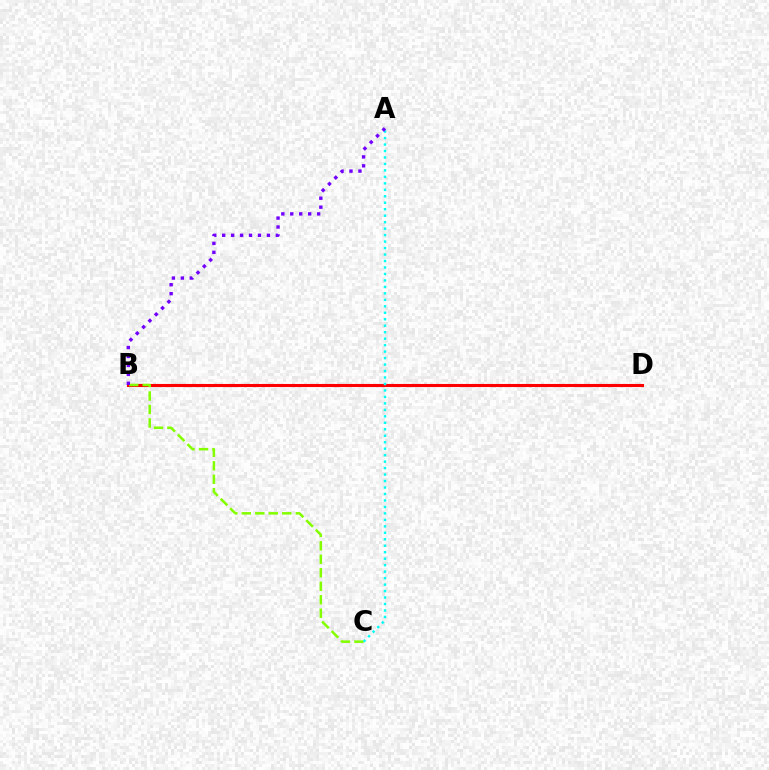{('B', 'D'): [{'color': '#ff0000', 'line_style': 'solid', 'thickness': 2.23}], ('B', 'C'): [{'color': '#84ff00', 'line_style': 'dashed', 'thickness': 1.83}], ('A', 'C'): [{'color': '#00fff6', 'line_style': 'dotted', 'thickness': 1.76}], ('A', 'B'): [{'color': '#7200ff', 'line_style': 'dotted', 'thickness': 2.43}]}